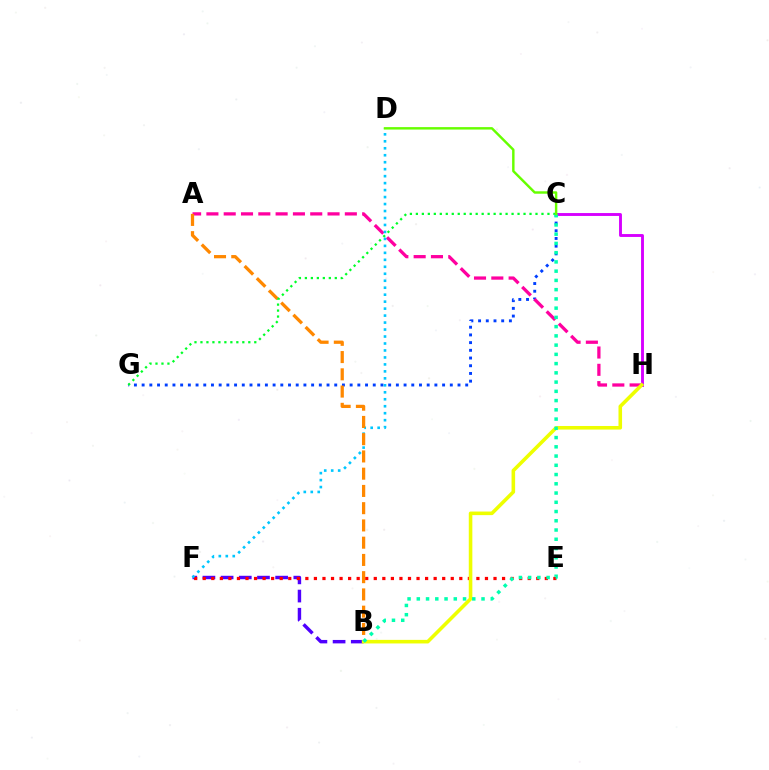{('C', 'H'): [{'color': '#d600ff', 'line_style': 'solid', 'thickness': 2.08}], ('B', 'F'): [{'color': '#4f00ff', 'line_style': 'dashed', 'thickness': 2.47}], ('C', 'G'): [{'color': '#003fff', 'line_style': 'dotted', 'thickness': 2.09}, {'color': '#00ff27', 'line_style': 'dotted', 'thickness': 1.63}], ('A', 'H'): [{'color': '#ff00a0', 'line_style': 'dashed', 'thickness': 2.35}], ('E', 'F'): [{'color': '#ff0000', 'line_style': 'dotted', 'thickness': 2.32}], ('D', 'F'): [{'color': '#00c7ff', 'line_style': 'dotted', 'thickness': 1.89}], ('A', 'B'): [{'color': '#ff8800', 'line_style': 'dashed', 'thickness': 2.34}], ('B', 'H'): [{'color': '#eeff00', 'line_style': 'solid', 'thickness': 2.58}], ('B', 'C'): [{'color': '#00ffaf', 'line_style': 'dotted', 'thickness': 2.51}], ('C', 'D'): [{'color': '#66ff00', 'line_style': 'solid', 'thickness': 1.76}]}